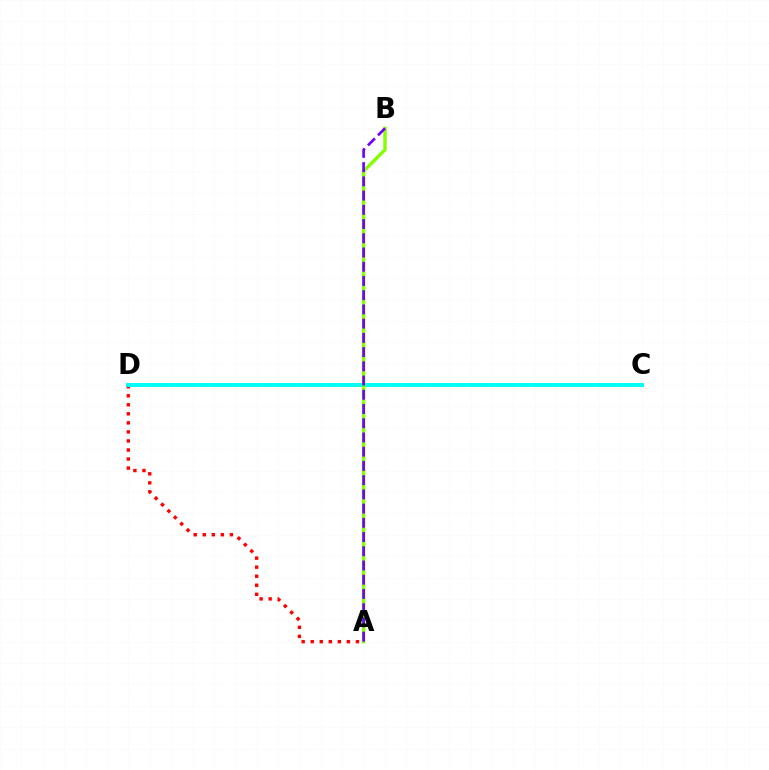{('A', 'D'): [{'color': '#ff0000', 'line_style': 'dotted', 'thickness': 2.46}], ('C', 'D'): [{'color': '#00fff6', 'line_style': 'solid', 'thickness': 2.85}], ('A', 'B'): [{'color': '#84ff00', 'line_style': 'solid', 'thickness': 2.46}, {'color': '#7200ff', 'line_style': 'dashed', 'thickness': 1.93}]}